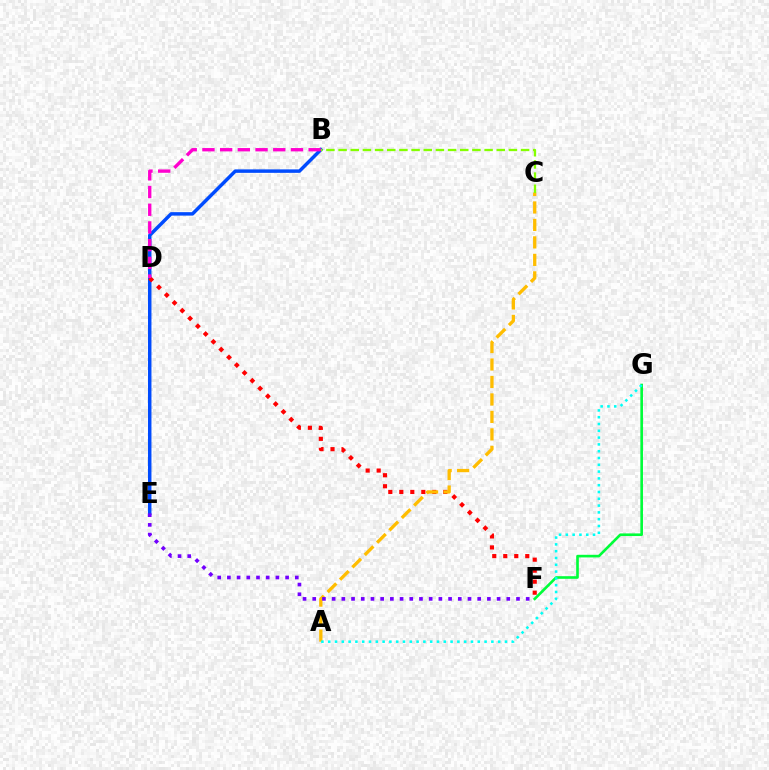{('B', 'E'): [{'color': '#004bff', 'line_style': 'solid', 'thickness': 2.5}], ('F', 'G'): [{'color': '#00ff39', 'line_style': 'solid', 'thickness': 1.89}], ('D', 'F'): [{'color': '#ff0000', 'line_style': 'dotted', 'thickness': 2.99}], ('A', 'C'): [{'color': '#ffbd00', 'line_style': 'dashed', 'thickness': 2.37}], ('B', 'D'): [{'color': '#ff00cf', 'line_style': 'dashed', 'thickness': 2.4}], ('B', 'C'): [{'color': '#84ff00', 'line_style': 'dashed', 'thickness': 1.65}], ('E', 'F'): [{'color': '#7200ff', 'line_style': 'dotted', 'thickness': 2.64}], ('A', 'G'): [{'color': '#00fff6', 'line_style': 'dotted', 'thickness': 1.85}]}